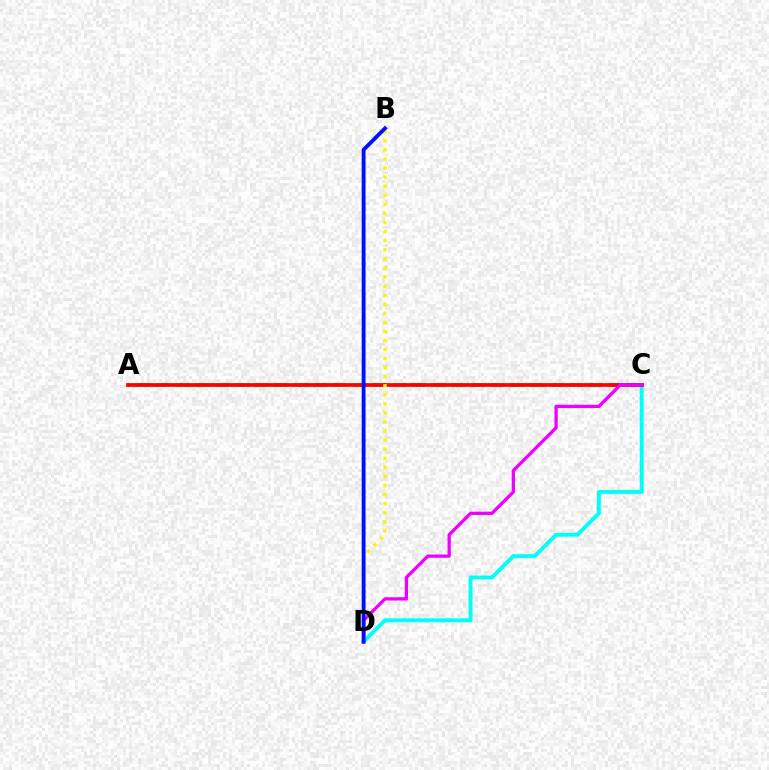{('C', 'D'): [{'color': '#00fff6', 'line_style': 'solid', 'thickness': 2.79}, {'color': '#ee00ff', 'line_style': 'solid', 'thickness': 2.36}], ('A', 'C'): [{'color': '#08ff00', 'line_style': 'dashed', 'thickness': 2.67}, {'color': '#ff0000', 'line_style': 'solid', 'thickness': 2.68}], ('B', 'D'): [{'color': '#fcf500', 'line_style': 'dotted', 'thickness': 2.46}, {'color': '#0010ff', 'line_style': 'solid', 'thickness': 2.79}]}